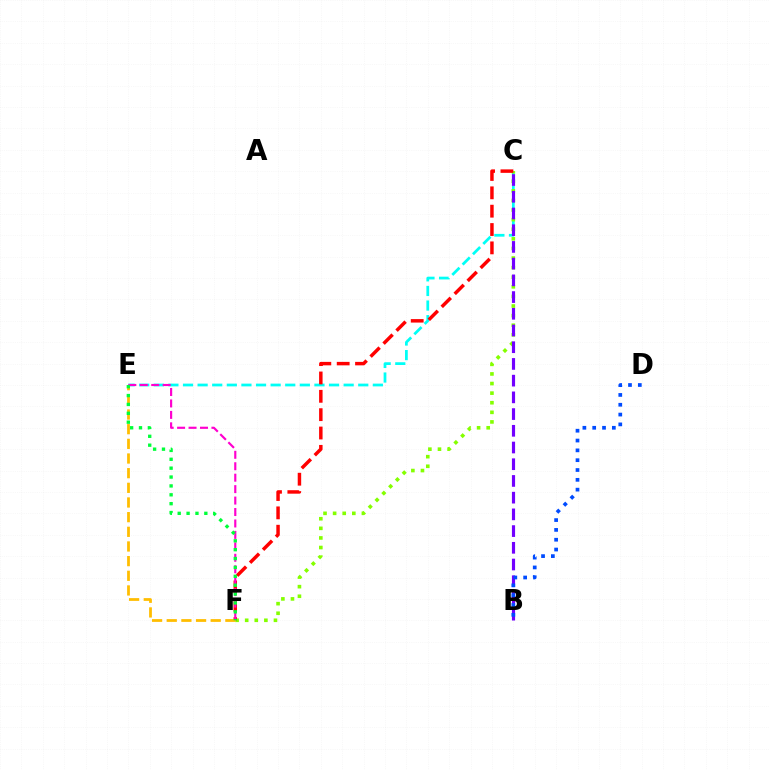{('C', 'E'): [{'color': '#00fff6', 'line_style': 'dashed', 'thickness': 1.98}], ('C', 'F'): [{'color': '#84ff00', 'line_style': 'dotted', 'thickness': 2.61}, {'color': '#ff0000', 'line_style': 'dashed', 'thickness': 2.49}], ('B', 'C'): [{'color': '#7200ff', 'line_style': 'dashed', 'thickness': 2.27}], ('E', 'F'): [{'color': '#ff00cf', 'line_style': 'dashed', 'thickness': 1.55}, {'color': '#ffbd00', 'line_style': 'dashed', 'thickness': 1.99}, {'color': '#00ff39', 'line_style': 'dotted', 'thickness': 2.41}], ('B', 'D'): [{'color': '#004bff', 'line_style': 'dotted', 'thickness': 2.67}]}